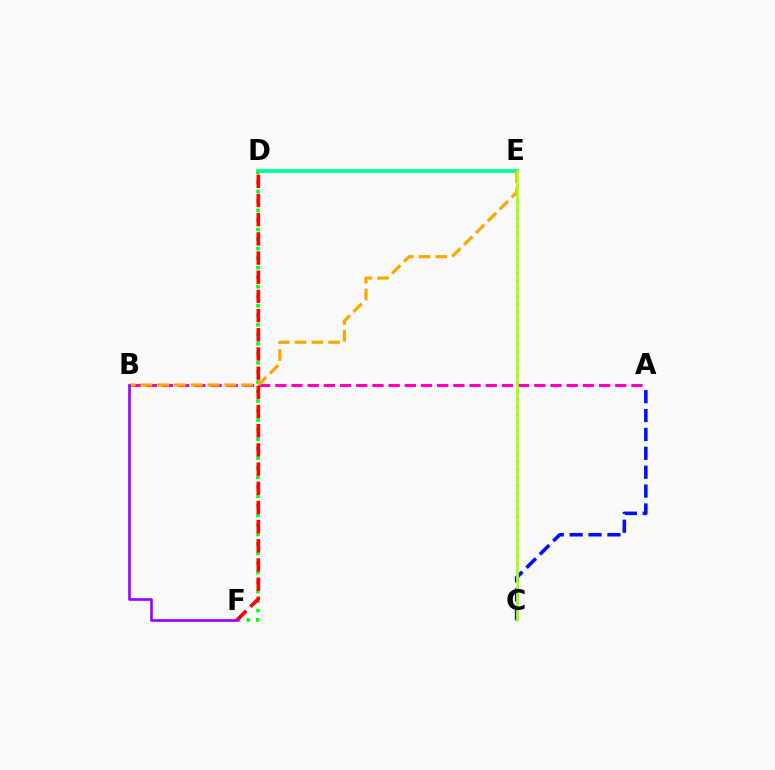{('C', 'E'): [{'color': '#00b5ff', 'line_style': 'dotted', 'thickness': 2.13}, {'color': '#b3ff00', 'line_style': 'solid', 'thickness': 1.92}], ('A', 'B'): [{'color': '#ff00bd', 'line_style': 'dashed', 'thickness': 2.2}], ('D', 'E'): [{'color': '#00ff9d', 'line_style': 'solid', 'thickness': 2.73}], ('A', 'C'): [{'color': '#0010ff', 'line_style': 'dashed', 'thickness': 2.57}], ('D', 'F'): [{'color': '#08ff00', 'line_style': 'dotted', 'thickness': 2.59}, {'color': '#ff0000', 'line_style': 'dashed', 'thickness': 2.61}], ('B', 'E'): [{'color': '#ffa500', 'line_style': 'dashed', 'thickness': 2.28}], ('B', 'F'): [{'color': '#9b00ff', 'line_style': 'solid', 'thickness': 1.9}]}